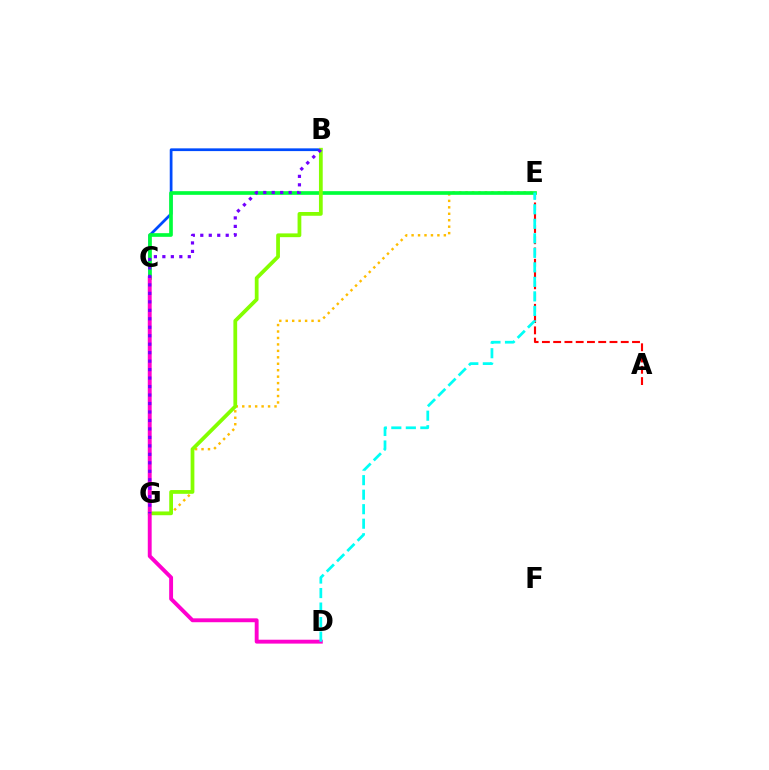{('E', 'G'): [{'color': '#ffbd00', 'line_style': 'dotted', 'thickness': 1.75}], ('A', 'E'): [{'color': '#ff0000', 'line_style': 'dashed', 'thickness': 1.53}], ('B', 'C'): [{'color': '#004bff', 'line_style': 'solid', 'thickness': 1.98}], ('C', 'E'): [{'color': '#00ff39', 'line_style': 'solid', 'thickness': 2.64}], ('B', 'G'): [{'color': '#84ff00', 'line_style': 'solid', 'thickness': 2.71}, {'color': '#7200ff', 'line_style': 'dotted', 'thickness': 2.3}], ('C', 'D'): [{'color': '#ff00cf', 'line_style': 'solid', 'thickness': 2.8}], ('D', 'E'): [{'color': '#00fff6', 'line_style': 'dashed', 'thickness': 1.97}]}